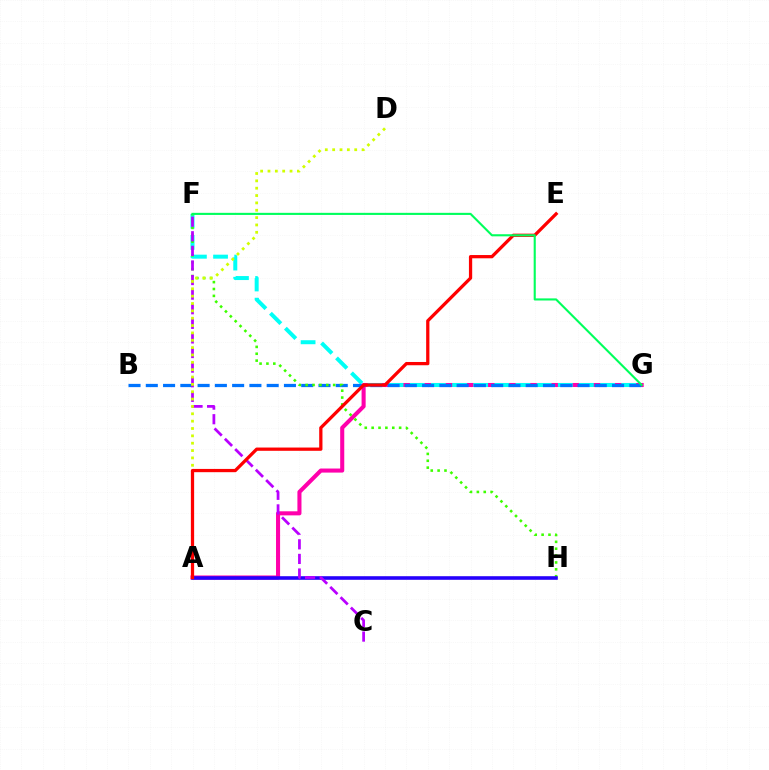{('A', 'G'): [{'color': '#ff00ac', 'line_style': 'solid', 'thickness': 2.93}], ('F', 'G'): [{'color': '#00fff6', 'line_style': 'dashed', 'thickness': 2.87}, {'color': '#00ff5c', 'line_style': 'solid', 'thickness': 1.52}], ('B', 'G'): [{'color': '#0074ff', 'line_style': 'dashed', 'thickness': 2.35}], ('F', 'H'): [{'color': '#3dff00', 'line_style': 'dotted', 'thickness': 1.87}], ('A', 'H'): [{'color': '#ff9400', 'line_style': 'solid', 'thickness': 1.61}, {'color': '#2500ff', 'line_style': 'solid', 'thickness': 2.57}], ('C', 'F'): [{'color': '#b900ff', 'line_style': 'dashed', 'thickness': 1.98}], ('A', 'D'): [{'color': '#d1ff00', 'line_style': 'dotted', 'thickness': 2.0}], ('A', 'E'): [{'color': '#ff0000', 'line_style': 'solid', 'thickness': 2.35}]}